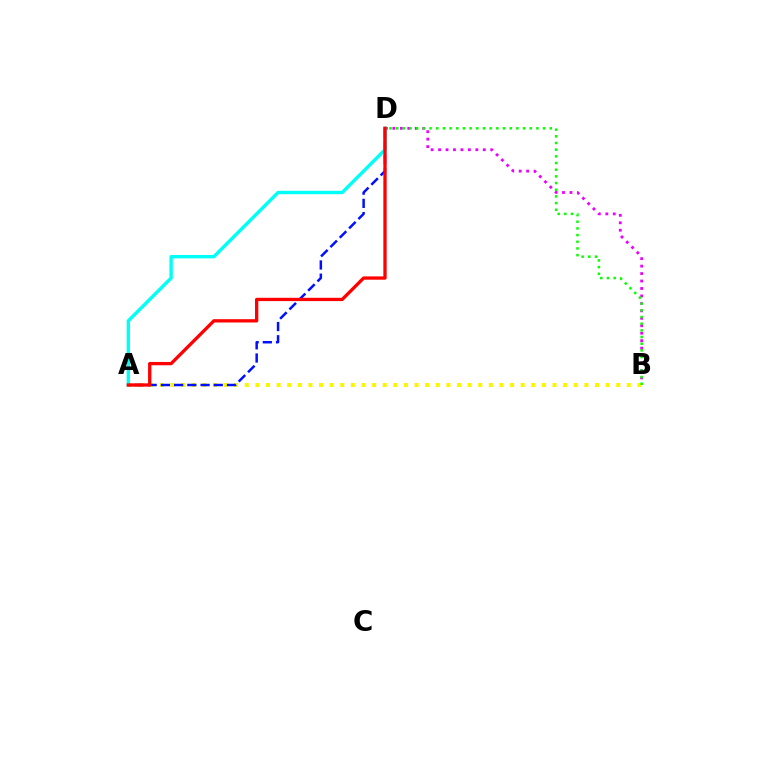{('B', 'D'): [{'color': '#ee00ff', 'line_style': 'dotted', 'thickness': 2.03}, {'color': '#08ff00', 'line_style': 'dotted', 'thickness': 1.81}], ('A', 'B'): [{'color': '#fcf500', 'line_style': 'dotted', 'thickness': 2.88}], ('A', 'D'): [{'color': '#0010ff', 'line_style': 'dashed', 'thickness': 1.8}, {'color': '#00fff6', 'line_style': 'solid', 'thickness': 2.44}, {'color': '#ff0000', 'line_style': 'solid', 'thickness': 2.38}]}